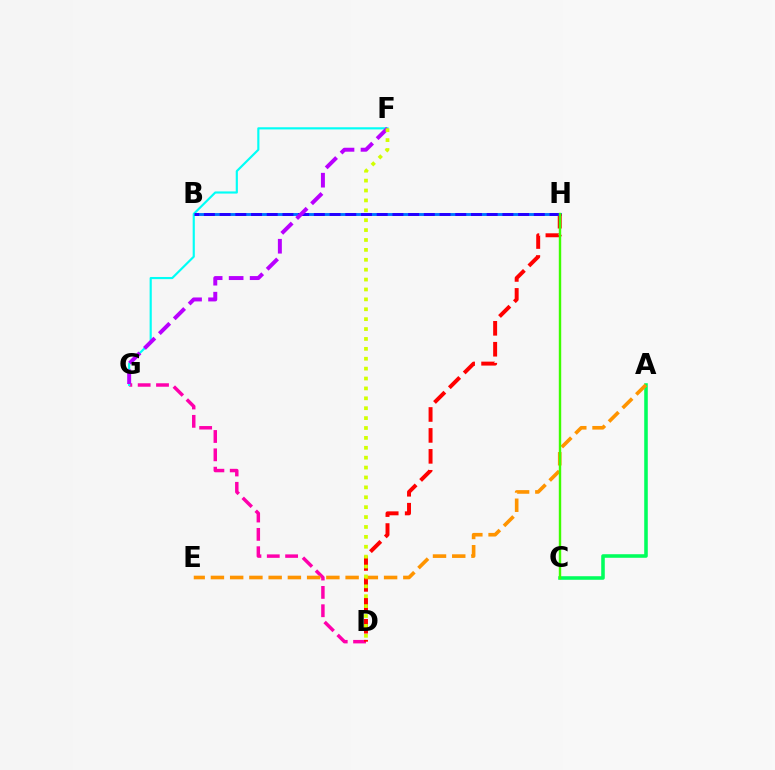{('D', 'G'): [{'color': '#ff00ac', 'line_style': 'dashed', 'thickness': 2.49}], ('B', 'H'): [{'color': '#0074ff', 'line_style': 'solid', 'thickness': 2.08}, {'color': '#2500ff', 'line_style': 'dashed', 'thickness': 2.13}], ('A', 'C'): [{'color': '#00ff5c', 'line_style': 'solid', 'thickness': 2.56}], ('F', 'G'): [{'color': '#00fff6', 'line_style': 'solid', 'thickness': 1.55}, {'color': '#b900ff', 'line_style': 'dashed', 'thickness': 2.85}], ('D', 'H'): [{'color': '#ff0000', 'line_style': 'dashed', 'thickness': 2.84}], ('A', 'E'): [{'color': '#ff9400', 'line_style': 'dashed', 'thickness': 2.61}], ('C', 'H'): [{'color': '#3dff00', 'line_style': 'solid', 'thickness': 1.74}], ('D', 'F'): [{'color': '#d1ff00', 'line_style': 'dotted', 'thickness': 2.69}]}